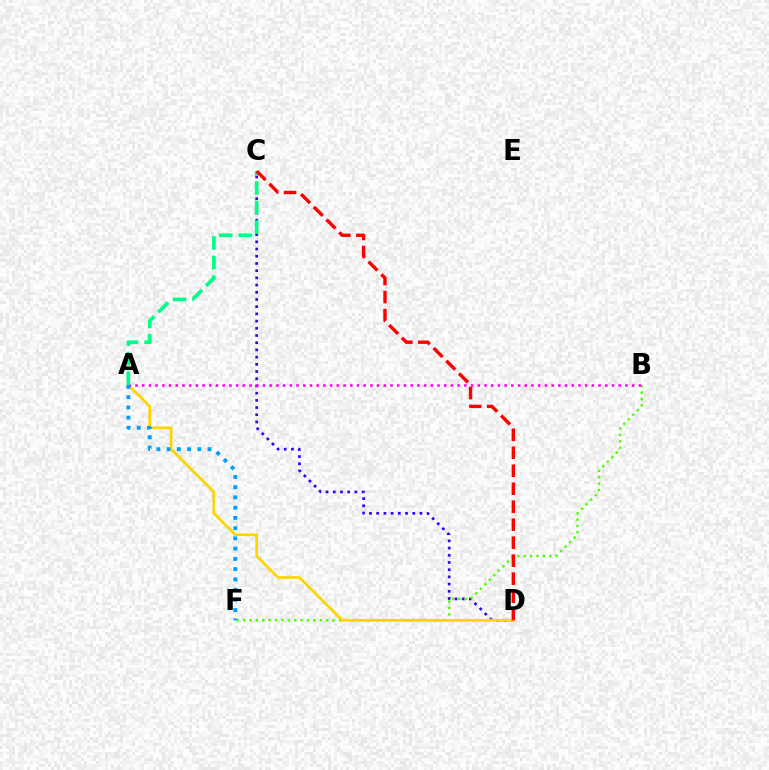{('C', 'D'): [{'color': '#3700ff', 'line_style': 'dotted', 'thickness': 1.96}, {'color': '#ff0000', 'line_style': 'dashed', 'thickness': 2.44}], ('B', 'F'): [{'color': '#4fff00', 'line_style': 'dotted', 'thickness': 1.74}], ('A', 'D'): [{'color': '#ffd500', 'line_style': 'solid', 'thickness': 1.96}], ('A', 'B'): [{'color': '#ff00ed', 'line_style': 'dotted', 'thickness': 1.82}], ('A', 'F'): [{'color': '#009eff', 'line_style': 'dotted', 'thickness': 2.78}], ('A', 'C'): [{'color': '#00ff86', 'line_style': 'dashed', 'thickness': 2.66}]}